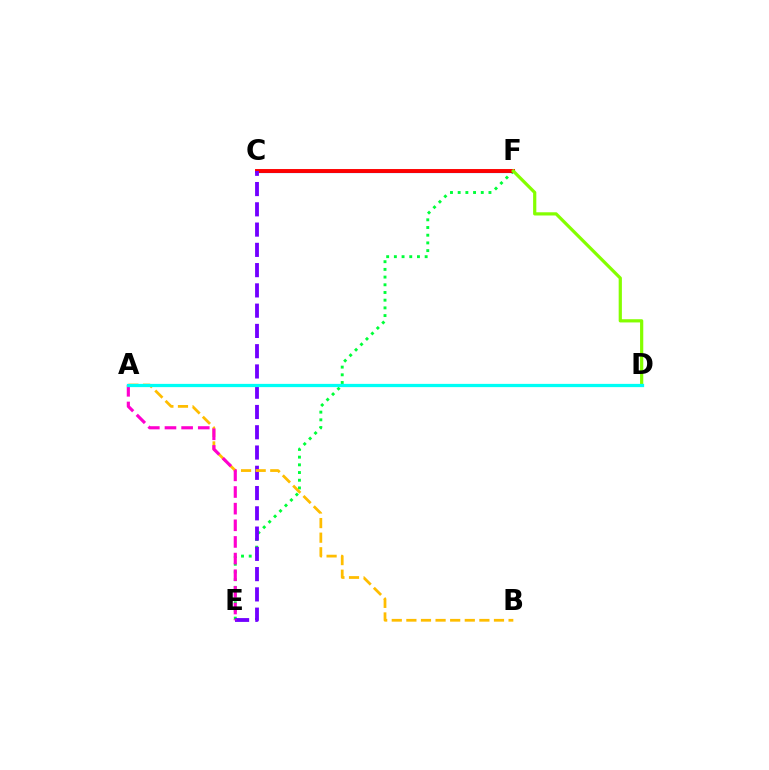{('E', 'F'): [{'color': '#00ff39', 'line_style': 'dotted', 'thickness': 2.09}], ('C', 'F'): [{'color': '#004bff', 'line_style': 'solid', 'thickness': 2.27}, {'color': '#ff0000', 'line_style': 'solid', 'thickness': 2.81}], ('C', 'E'): [{'color': '#7200ff', 'line_style': 'dashed', 'thickness': 2.75}], ('A', 'B'): [{'color': '#ffbd00', 'line_style': 'dashed', 'thickness': 1.98}], ('D', 'F'): [{'color': '#84ff00', 'line_style': 'solid', 'thickness': 2.31}], ('A', 'E'): [{'color': '#ff00cf', 'line_style': 'dashed', 'thickness': 2.26}], ('A', 'D'): [{'color': '#00fff6', 'line_style': 'solid', 'thickness': 2.34}]}